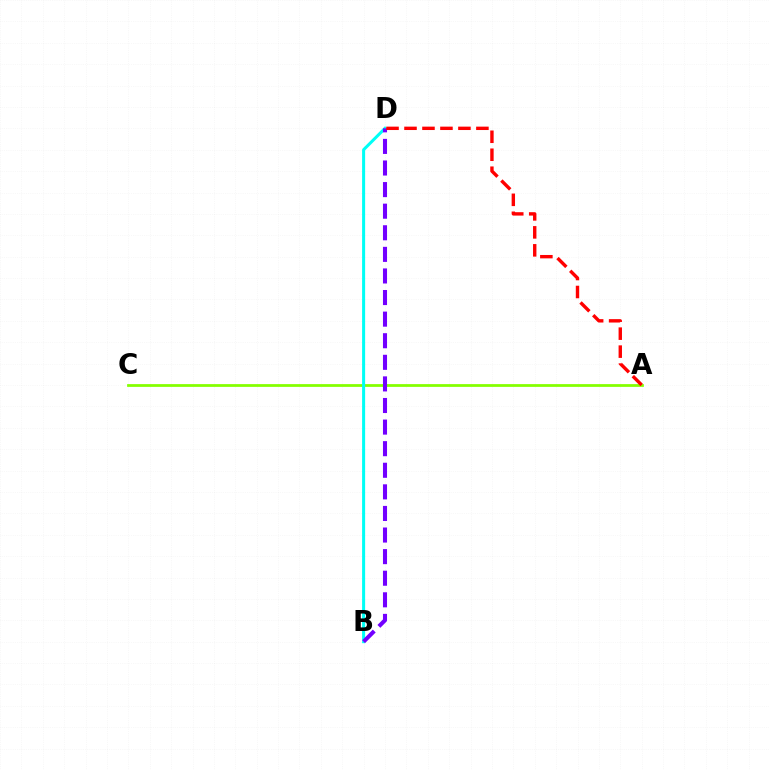{('A', 'C'): [{'color': '#84ff00', 'line_style': 'solid', 'thickness': 1.99}], ('B', 'D'): [{'color': '#00fff6', 'line_style': 'solid', 'thickness': 2.18}, {'color': '#7200ff', 'line_style': 'dashed', 'thickness': 2.93}], ('A', 'D'): [{'color': '#ff0000', 'line_style': 'dashed', 'thickness': 2.44}]}